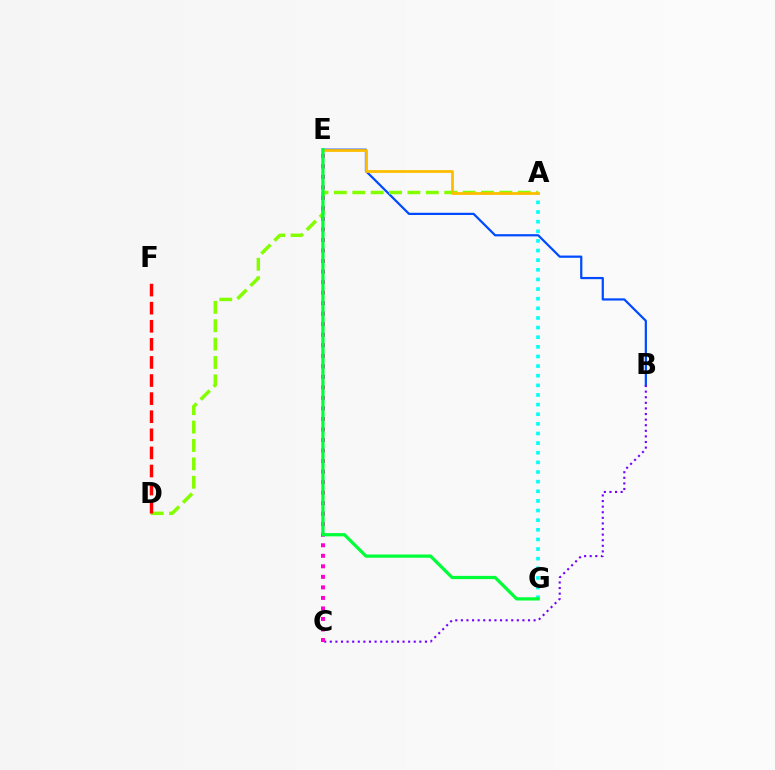{('B', 'E'): [{'color': '#004bff', 'line_style': 'solid', 'thickness': 1.6}], ('B', 'C'): [{'color': '#7200ff', 'line_style': 'dotted', 'thickness': 1.52}], ('A', 'D'): [{'color': '#84ff00', 'line_style': 'dashed', 'thickness': 2.5}], ('C', 'E'): [{'color': '#ff00cf', 'line_style': 'dotted', 'thickness': 2.86}], ('A', 'G'): [{'color': '#00fff6', 'line_style': 'dotted', 'thickness': 2.62}], ('A', 'E'): [{'color': '#ffbd00', 'line_style': 'solid', 'thickness': 2.0}], ('D', 'F'): [{'color': '#ff0000', 'line_style': 'dashed', 'thickness': 2.46}], ('E', 'G'): [{'color': '#00ff39', 'line_style': 'solid', 'thickness': 2.33}]}